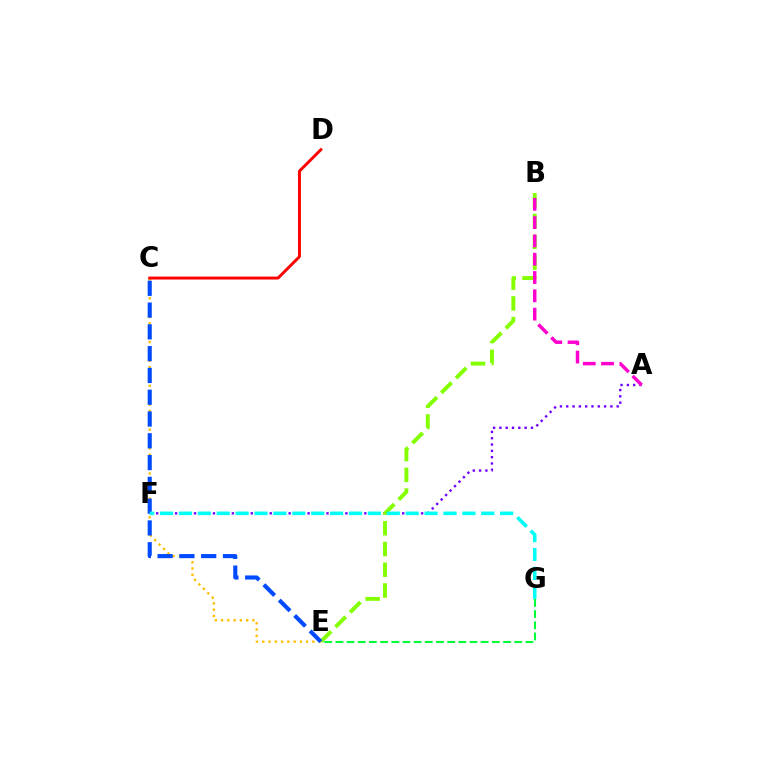{('A', 'F'): [{'color': '#7200ff', 'line_style': 'dotted', 'thickness': 1.71}], ('B', 'E'): [{'color': '#84ff00', 'line_style': 'dashed', 'thickness': 2.82}], ('A', 'B'): [{'color': '#ff00cf', 'line_style': 'dashed', 'thickness': 2.49}], ('E', 'G'): [{'color': '#00ff39', 'line_style': 'dashed', 'thickness': 1.52}], ('C', 'E'): [{'color': '#ffbd00', 'line_style': 'dotted', 'thickness': 1.7}, {'color': '#004bff', 'line_style': 'dashed', 'thickness': 2.96}], ('C', 'D'): [{'color': '#ff0000', 'line_style': 'solid', 'thickness': 2.11}], ('F', 'G'): [{'color': '#00fff6', 'line_style': 'dashed', 'thickness': 2.57}]}